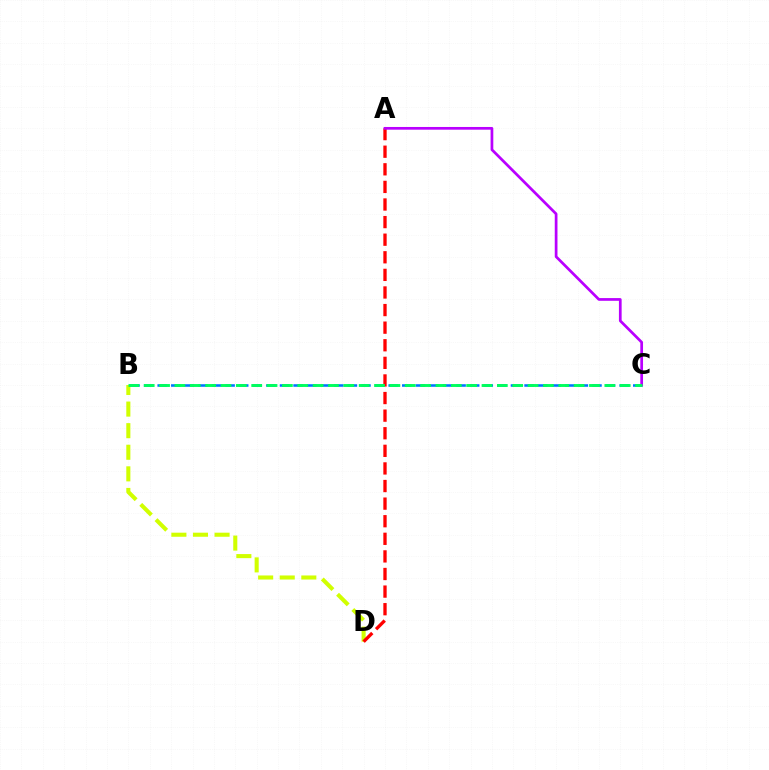{('B', 'D'): [{'color': '#d1ff00', 'line_style': 'dashed', 'thickness': 2.93}], ('B', 'C'): [{'color': '#0074ff', 'line_style': 'dashed', 'thickness': 1.85}, {'color': '#00ff5c', 'line_style': 'dashed', 'thickness': 2.09}], ('A', 'D'): [{'color': '#ff0000', 'line_style': 'dashed', 'thickness': 2.39}], ('A', 'C'): [{'color': '#b900ff', 'line_style': 'solid', 'thickness': 1.96}]}